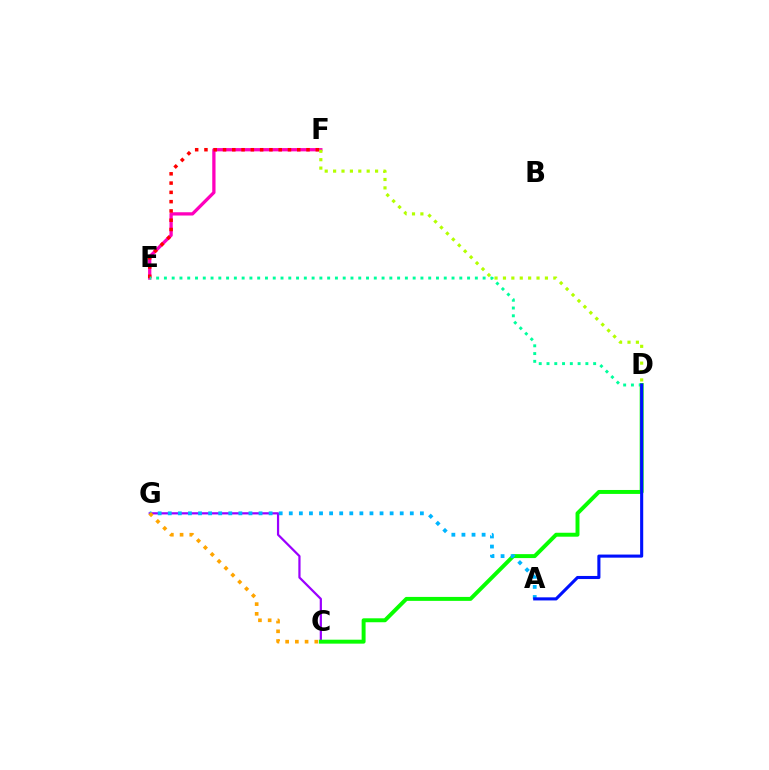{('E', 'F'): [{'color': '#ff00bd', 'line_style': 'solid', 'thickness': 2.36}, {'color': '#ff0000', 'line_style': 'dotted', 'thickness': 2.52}], ('C', 'G'): [{'color': '#9b00ff', 'line_style': 'solid', 'thickness': 1.6}, {'color': '#ffa500', 'line_style': 'dotted', 'thickness': 2.64}], ('C', 'D'): [{'color': '#08ff00', 'line_style': 'solid', 'thickness': 2.84}], ('A', 'G'): [{'color': '#00b5ff', 'line_style': 'dotted', 'thickness': 2.74}], ('D', 'F'): [{'color': '#b3ff00', 'line_style': 'dotted', 'thickness': 2.28}], ('D', 'E'): [{'color': '#00ff9d', 'line_style': 'dotted', 'thickness': 2.11}], ('A', 'D'): [{'color': '#0010ff', 'line_style': 'solid', 'thickness': 2.23}]}